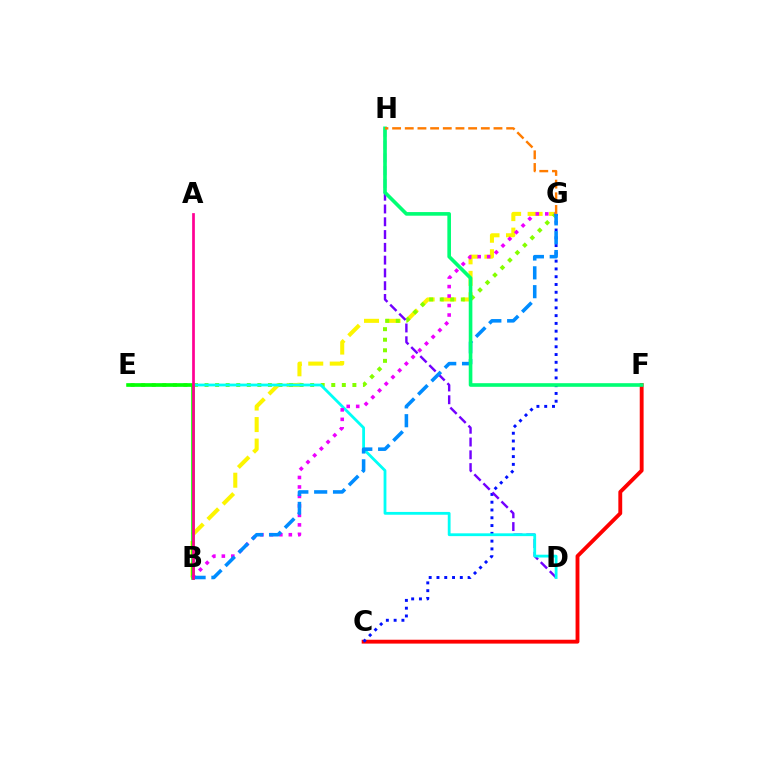{('B', 'G'): [{'color': '#fcf500', 'line_style': 'dashed', 'thickness': 2.92}, {'color': '#ee00ff', 'line_style': 'dotted', 'thickness': 2.58}, {'color': '#008cff', 'line_style': 'dashed', 'thickness': 2.56}], ('E', 'G'): [{'color': '#84ff00', 'line_style': 'dotted', 'thickness': 2.87}], ('C', 'F'): [{'color': '#ff0000', 'line_style': 'solid', 'thickness': 2.78}], ('C', 'G'): [{'color': '#0010ff', 'line_style': 'dotted', 'thickness': 2.11}], ('D', 'H'): [{'color': '#7200ff', 'line_style': 'dashed', 'thickness': 1.74}], ('D', 'E'): [{'color': '#00fff6', 'line_style': 'solid', 'thickness': 2.02}], ('B', 'E'): [{'color': '#08ff00', 'line_style': 'solid', 'thickness': 2.57}], ('F', 'H'): [{'color': '#00ff74', 'line_style': 'solid', 'thickness': 2.61}], ('G', 'H'): [{'color': '#ff7c00', 'line_style': 'dashed', 'thickness': 1.72}], ('A', 'B'): [{'color': '#ff0094', 'line_style': 'solid', 'thickness': 1.96}]}